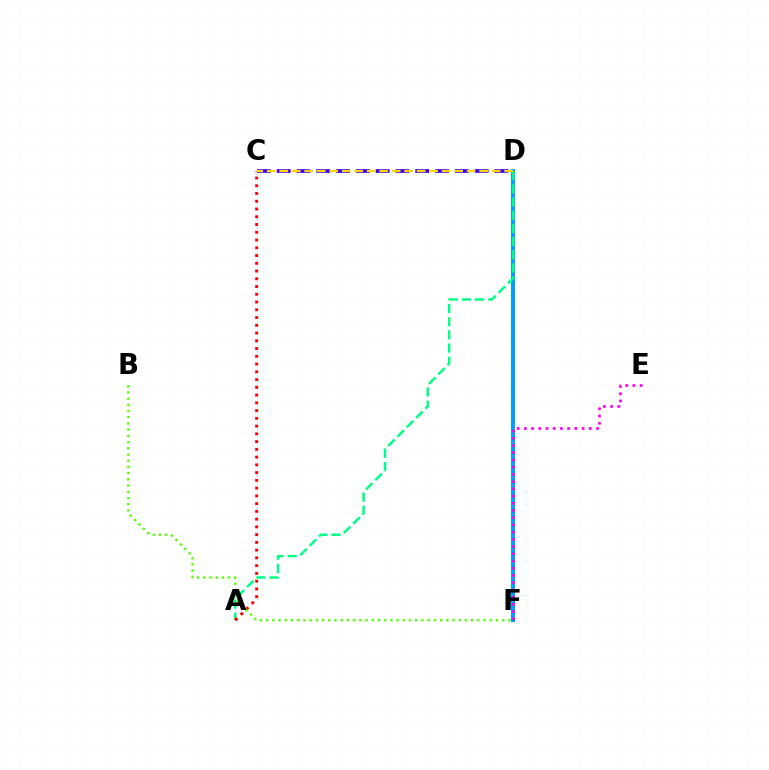{('D', 'F'): [{'color': '#009eff', 'line_style': 'solid', 'thickness': 2.85}], ('A', 'D'): [{'color': '#00ff86', 'line_style': 'dashed', 'thickness': 1.79}], ('E', 'F'): [{'color': '#ff00ed', 'line_style': 'dotted', 'thickness': 1.96}], ('A', 'C'): [{'color': '#ff0000', 'line_style': 'dotted', 'thickness': 2.11}], ('C', 'D'): [{'color': '#3700ff', 'line_style': 'dashed', 'thickness': 2.69}, {'color': '#ffd500', 'line_style': 'dashed', 'thickness': 1.7}], ('B', 'F'): [{'color': '#4fff00', 'line_style': 'dotted', 'thickness': 1.69}]}